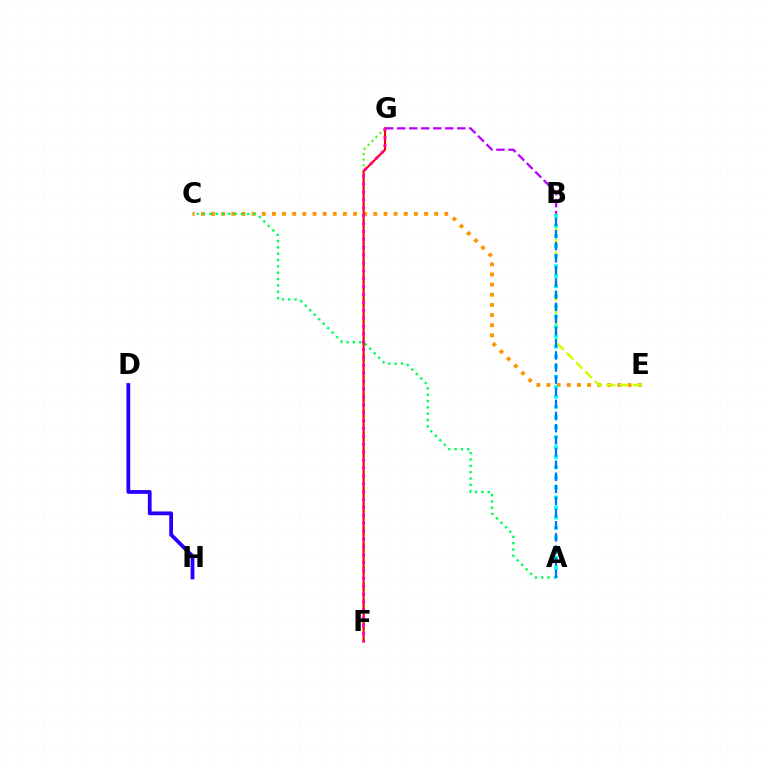{('C', 'E'): [{'color': '#ff9400', 'line_style': 'dotted', 'thickness': 2.76}], ('F', 'G'): [{'color': '#3dff00', 'line_style': 'dotted', 'thickness': 1.52}, {'color': '#ff0000', 'line_style': 'solid', 'thickness': 1.54}, {'color': '#ff00ac', 'line_style': 'dotted', 'thickness': 2.14}], ('B', 'G'): [{'color': '#b900ff', 'line_style': 'dashed', 'thickness': 1.63}], ('B', 'E'): [{'color': '#d1ff00', 'line_style': 'dashed', 'thickness': 1.79}], ('A', 'C'): [{'color': '#00ff5c', 'line_style': 'dotted', 'thickness': 1.72}], ('A', 'B'): [{'color': '#00fff6', 'line_style': 'dotted', 'thickness': 2.73}, {'color': '#0074ff', 'line_style': 'dashed', 'thickness': 1.65}], ('D', 'H'): [{'color': '#2500ff', 'line_style': 'solid', 'thickness': 2.73}]}